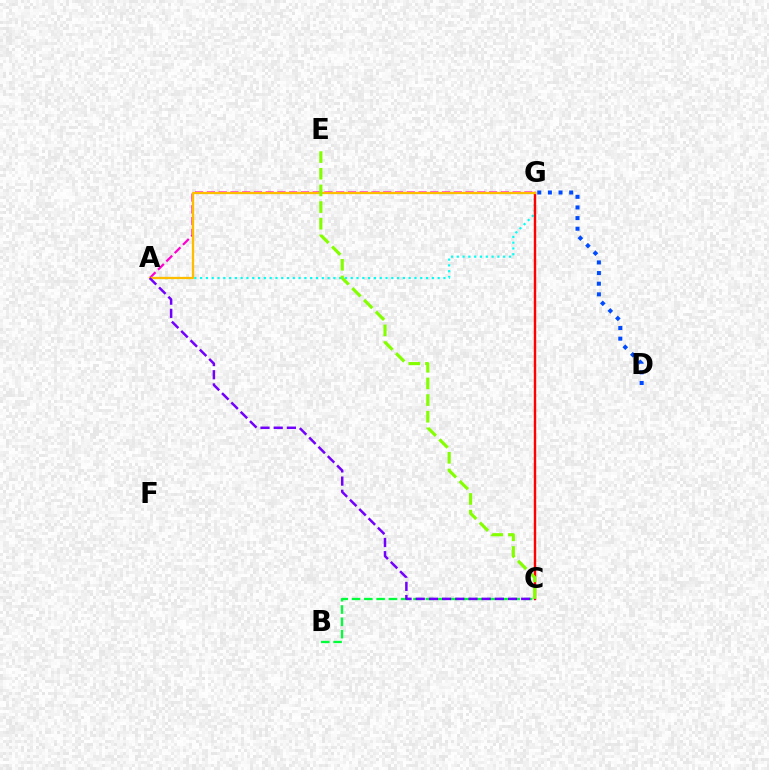{('A', 'G'): [{'color': '#ff00cf', 'line_style': 'dashed', 'thickness': 1.6}, {'color': '#00fff6', 'line_style': 'dotted', 'thickness': 1.57}, {'color': '#ffbd00', 'line_style': 'solid', 'thickness': 1.65}], ('B', 'C'): [{'color': '#00ff39', 'line_style': 'dashed', 'thickness': 1.67}], ('C', 'G'): [{'color': '#ff0000', 'line_style': 'solid', 'thickness': 1.73}], ('D', 'G'): [{'color': '#004bff', 'line_style': 'dotted', 'thickness': 2.89}], ('A', 'C'): [{'color': '#7200ff', 'line_style': 'dashed', 'thickness': 1.79}], ('C', 'E'): [{'color': '#84ff00', 'line_style': 'dashed', 'thickness': 2.26}]}